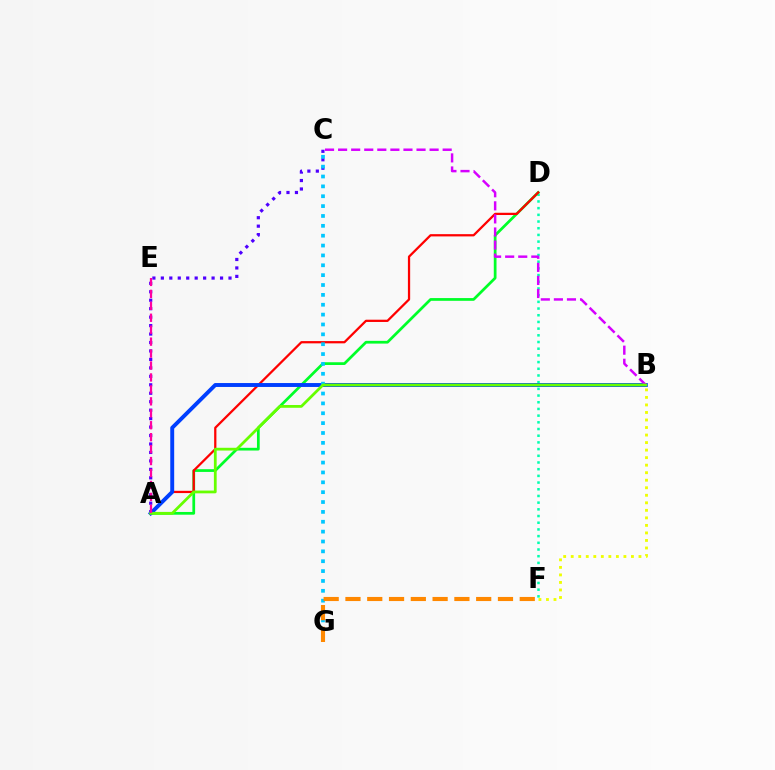{('D', 'F'): [{'color': '#00ffaf', 'line_style': 'dotted', 'thickness': 1.82}], ('A', 'D'): [{'color': '#00ff27', 'line_style': 'solid', 'thickness': 1.97}, {'color': '#ff0000', 'line_style': 'solid', 'thickness': 1.62}], ('A', 'C'): [{'color': '#4f00ff', 'line_style': 'dotted', 'thickness': 2.3}], ('A', 'B'): [{'color': '#003fff', 'line_style': 'solid', 'thickness': 2.82}, {'color': '#66ff00', 'line_style': 'solid', 'thickness': 1.99}], ('B', 'C'): [{'color': '#d600ff', 'line_style': 'dashed', 'thickness': 1.78}], ('C', 'G'): [{'color': '#00c7ff', 'line_style': 'dotted', 'thickness': 2.68}], ('B', 'F'): [{'color': '#eeff00', 'line_style': 'dotted', 'thickness': 2.05}], ('F', 'G'): [{'color': '#ff8800', 'line_style': 'dashed', 'thickness': 2.96}], ('A', 'E'): [{'color': '#ff00a0', 'line_style': 'dashed', 'thickness': 1.62}]}